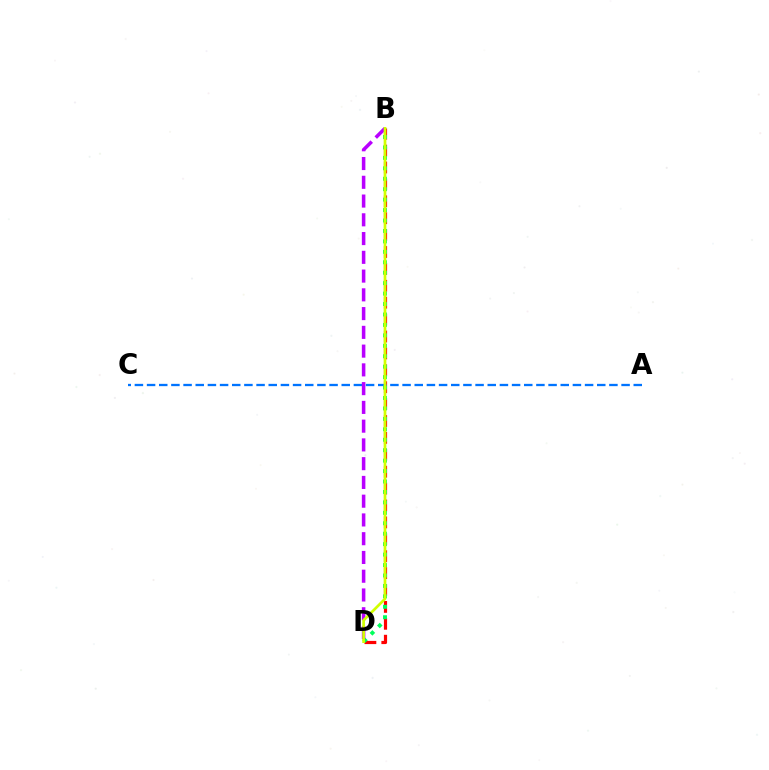{('B', 'D'): [{'color': '#ff0000', 'line_style': 'dashed', 'thickness': 2.3}, {'color': '#00ff5c', 'line_style': 'dotted', 'thickness': 2.84}, {'color': '#b900ff', 'line_style': 'dashed', 'thickness': 2.55}, {'color': '#d1ff00', 'line_style': 'solid', 'thickness': 1.94}], ('A', 'C'): [{'color': '#0074ff', 'line_style': 'dashed', 'thickness': 1.65}]}